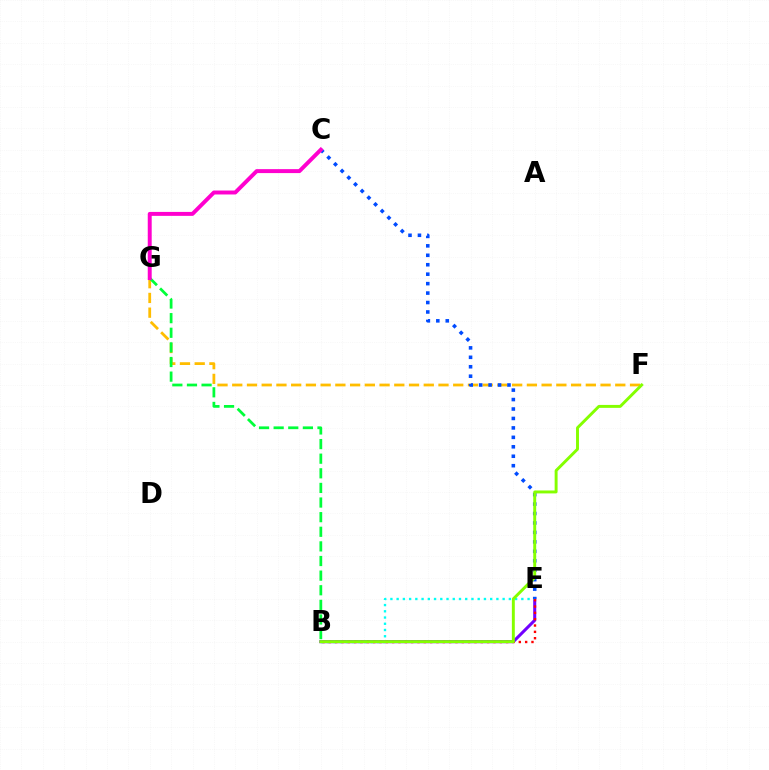{('B', 'E'): [{'color': '#7200ff', 'line_style': 'solid', 'thickness': 2.19}, {'color': '#00fff6', 'line_style': 'dotted', 'thickness': 1.69}, {'color': '#ff0000', 'line_style': 'dotted', 'thickness': 1.72}], ('F', 'G'): [{'color': '#ffbd00', 'line_style': 'dashed', 'thickness': 2.0}], ('C', 'E'): [{'color': '#004bff', 'line_style': 'dotted', 'thickness': 2.57}], ('B', 'G'): [{'color': '#00ff39', 'line_style': 'dashed', 'thickness': 1.99}], ('B', 'F'): [{'color': '#84ff00', 'line_style': 'solid', 'thickness': 2.11}], ('C', 'G'): [{'color': '#ff00cf', 'line_style': 'solid', 'thickness': 2.84}]}